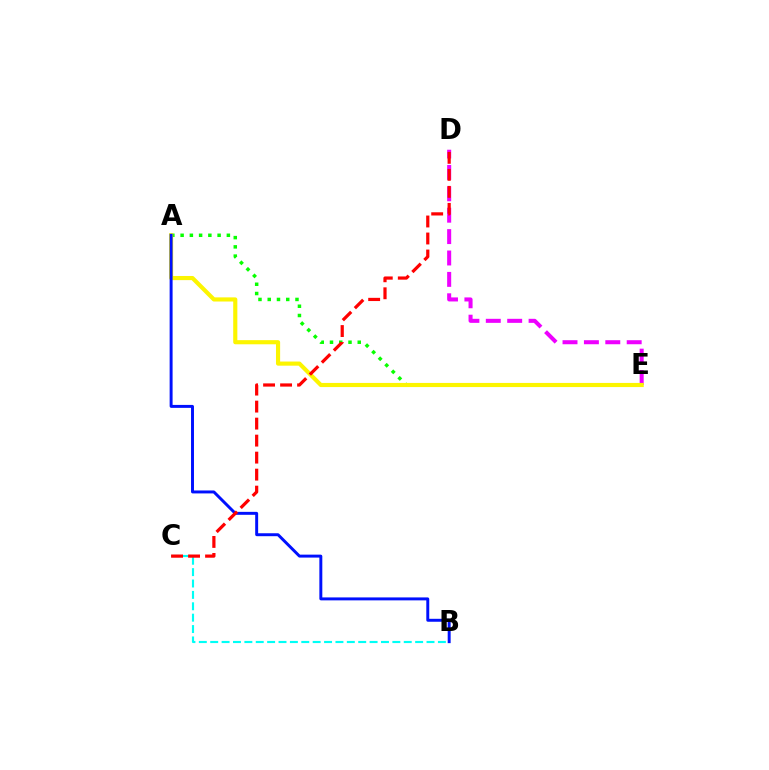{('D', 'E'): [{'color': '#ee00ff', 'line_style': 'dashed', 'thickness': 2.91}], ('A', 'E'): [{'color': '#08ff00', 'line_style': 'dotted', 'thickness': 2.51}, {'color': '#fcf500', 'line_style': 'solid', 'thickness': 2.98}], ('B', 'C'): [{'color': '#00fff6', 'line_style': 'dashed', 'thickness': 1.55}], ('A', 'B'): [{'color': '#0010ff', 'line_style': 'solid', 'thickness': 2.12}], ('C', 'D'): [{'color': '#ff0000', 'line_style': 'dashed', 'thickness': 2.31}]}